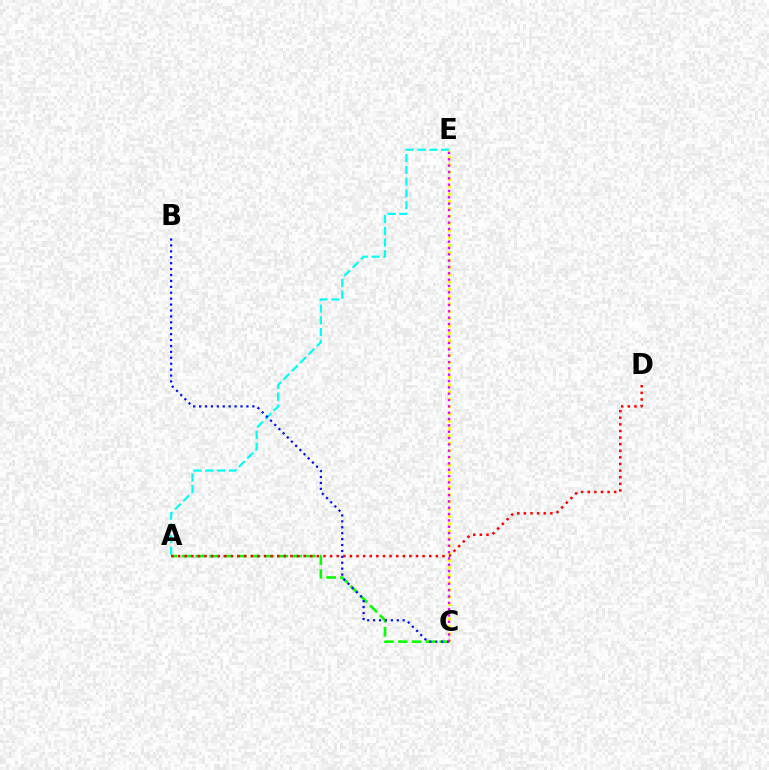{('A', 'E'): [{'color': '#00fff6', 'line_style': 'dashed', 'thickness': 1.6}], ('A', 'C'): [{'color': '#08ff00', 'line_style': 'dashed', 'thickness': 1.88}], ('C', 'E'): [{'color': '#fcf500', 'line_style': 'dotted', 'thickness': 1.99}, {'color': '#ee00ff', 'line_style': 'dotted', 'thickness': 1.72}], ('B', 'C'): [{'color': '#0010ff', 'line_style': 'dotted', 'thickness': 1.61}], ('A', 'D'): [{'color': '#ff0000', 'line_style': 'dotted', 'thickness': 1.8}]}